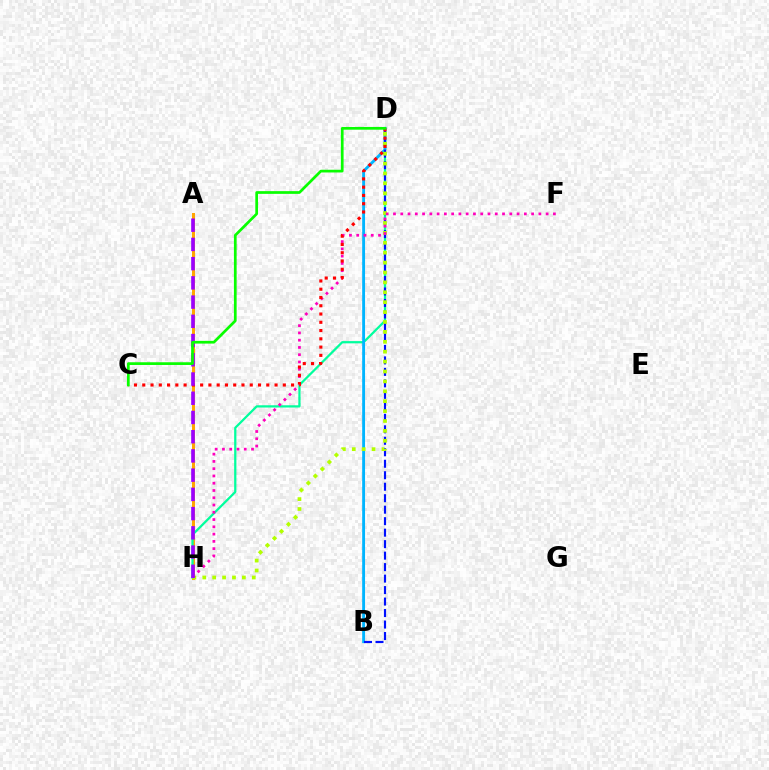{('A', 'H'): [{'color': '#ffa500', 'line_style': 'solid', 'thickness': 2.15}, {'color': '#9b00ff', 'line_style': 'dashed', 'thickness': 2.61}], ('D', 'H'): [{'color': '#00ff9d', 'line_style': 'solid', 'thickness': 1.62}, {'color': '#b3ff00', 'line_style': 'dotted', 'thickness': 2.69}], ('B', 'D'): [{'color': '#00b5ff', 'line_style': 'solid', 'thickness': 2.06}, {'color': '#0010ff', 'line_style': 'dashed', 'thickness': 1.56}], ('F', 'H'): [{'color': '#ff00bd', 'line_style': 'dotted', 'thickness': 1.98}], ('C', 'D'): [{'color': '#ff0000', 'line_style': 'dotted', 'thickness': 2.25}, {'color': '#08ff00', 'line_style': 'solid', 'thickness': 1.96}]}